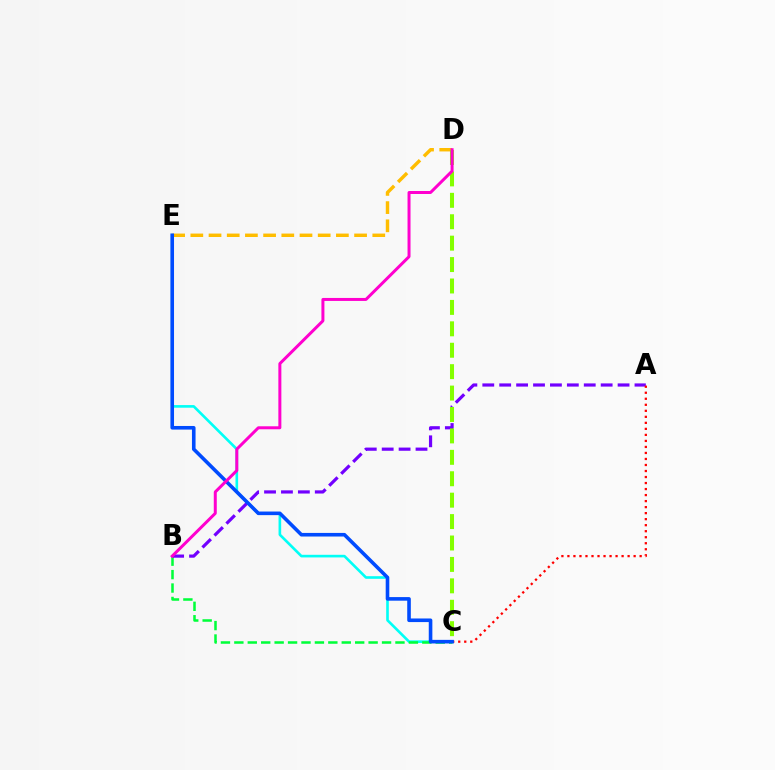{('C', 'E'): [{'color': '#00fff6', 'line_style': 'solid', 'thickness': 1.89}, {'color': '#004bff', 'line_style': 'solid', 'thickness': 2.59}], ('B', 'C'): [{'color': '#00ff39', 'line_style': 'dashed', 'thickness': 1.82}], ('A', 'B'): [{'color': '#7200ff', 'line_style': 'dashed', 'thickness': 2.3}], ('A', 'C'): [{'color': '#ff0000', 'line_style': 'dotted', 'thickness': 1.64}], ('D', 'E'): [{'color': '#ffbd00', 'line_style': 'dashed', 'thickness': 2.47}], ('C', 'D'): [{'color': '#84ff00', 'line_style': 'dashed', 'thickness': 2.91}], ('B', 'D'): [{'color': '#ff00cf', 'line_style': 'solid', 'thickness': 2.16}]}